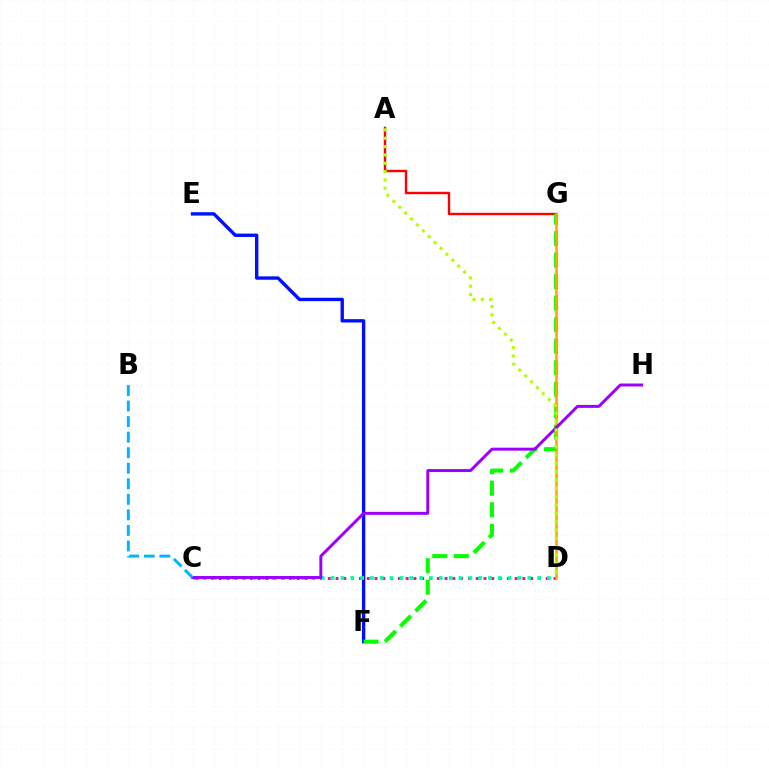{('C', 'D'): [{'color': '#ff00bd', 'line_style': 'dotted', 'thickness': 2.11}, {'color': '#00ff9d', 'line_style': 'dotted', 'thickness': 2.67}], ('A', 'G'): [{'color': '#ff0000', 'line_style': 'solid', 'thickness': 1.73}], ('E', 'F'): [{'color': '#0010ff', 'line_style': 'solid', 'thickness': 2.43}], ('F', 'G'): [{'color': '#08ff00', 'line_style': 'dashed', 'thickness': 2.92}], ('D', 'G'): [{'color': '#ffa500', 'line_style': 'solid', 'thickness': 1.83}], ('C', 'H'): [{'color': '#9b00ff', 'line_style': 'solid', 'thickness': 2.13}], ('B', 'C'): [{'color': '#00b5ff', 'line_style': 'dashed', 'thickness': 2.11}], ('A', 'D'): [{'color': '#b3ff00', 'line_style': 'dotted', 'thickness': 2.27}]}